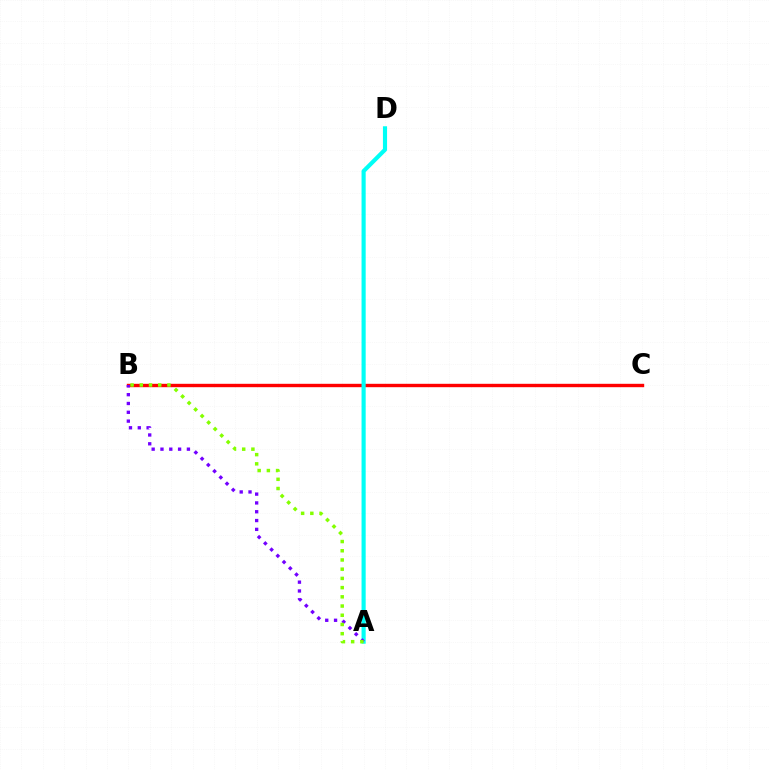{('B', 'C'): [{'color': '#ff0000', 'line_style': 'solid', 'thickness': 2.44}], ('A', 'D'): [{'color': '#00fff6', 'line_style': 'solid', 'thickness': 2.98}], ('A', 'B'): [{'color': '#7200ff', 'line_style': 'dotted', 'thickness': 2.39}, {'color': '#84ff00', 'line_style': 'dotted', 'thickness': 2.5}]}